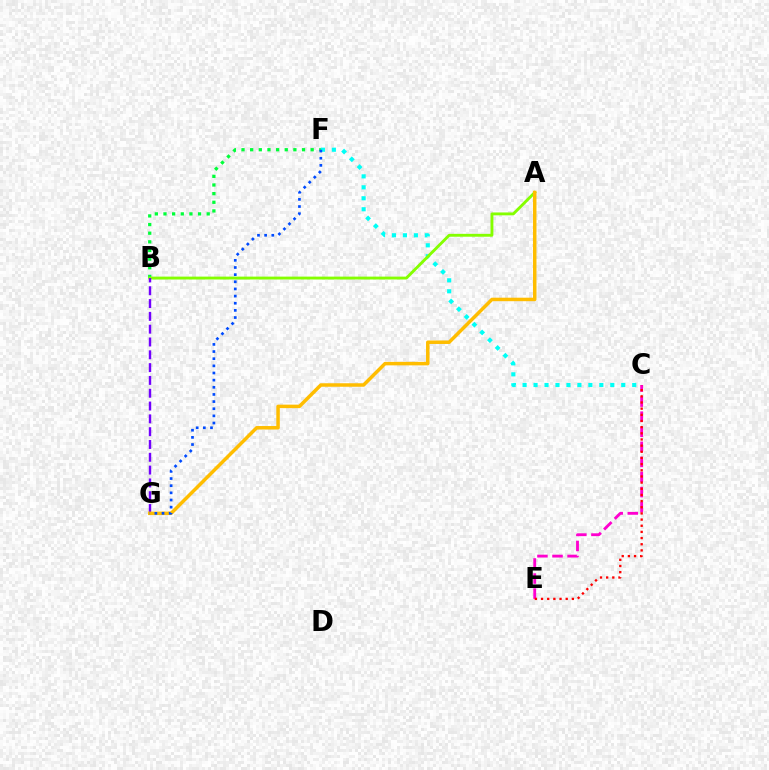{('C', 'E'): [{'color': '#ff00cf', 'line_style': 'dashed', 'thickness': 2.05}, {'color': '#ff0000', 'line_style': 'dotted', 'thickness': 1.67}], ('C', 'F'): [{'color': '#00fff6', 'line_style': 'dotted', 'thickness': 2.98}], ('B', 'F'): [{'color': '#00ff39', 'line_style': 'dotted', 'thickness': 2.35}], ('A', 'B'): [{'color': '#84ff00', 'line_style': 'solid', 'thickness': 2.07}], ('B', 'G'): [{'color': '#7200ff', 'line_style': 'dashed', 'thickness': 1.74}], ('A', 'G'): [{'color': '#ffbd00', 'line_style': 'solid', 'thickness': 2.52}], ('F', 'G'): [{'color': '#004bff', 'line_style': 'dotted', 'thickness': 1.94}]}